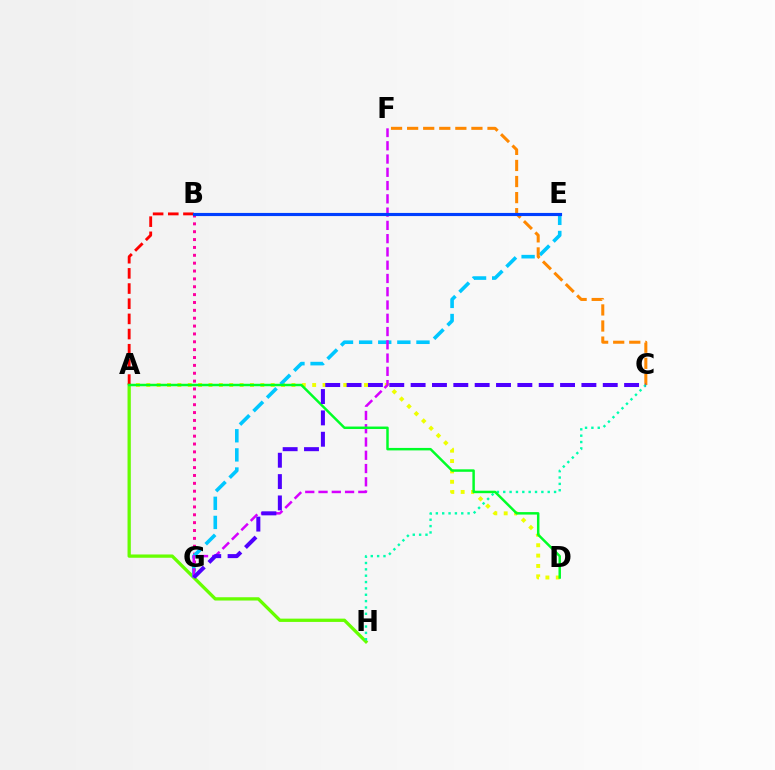{('B', 'G'): [{'color': '#ff00a0', 'line_style': 'dotted', 'thickness': 2.14}], ('A', 'D'): [{'color': '#eeff00', 'line_style': 'dotted', 'thickness': 2.82}, {'color': '#00ff27', 'line_style': 'solid', 'thickness': 1.78}], ('A', 'H'): [{'color': '#66ff00', 'line_style': 'solid', 'thickness': 2.37}], ('E', 'G'): [{'color': '#00c7ff', 'line_style': 'dashed', 'thickness': 2.6}], ('C', 'F'): [{'color': '#ff8800', 'line_style': 'dashed', 'thickness': 2.18}], ('C', 'H'): [{'color': '#00ffaf', 'line_style': 'dotted', 'thickness': 1.73}], ('F', 'G'): [{'color': '#d600ff', 'line_style': 'dashed', 'thickness': 1.8}], ('A', 'B'): [{'color': '#ff0000', 'line_style': 'dashed', 'thickness': 2.06}], ('B', 'E'): [{'color': '#003fff', 'line_style': 'solid', 'thickness': 2.26}], ('C', 'G'): [{'color': '#4f00ff', 'line_style': 'dashed', 'thickness': 2.9}]}